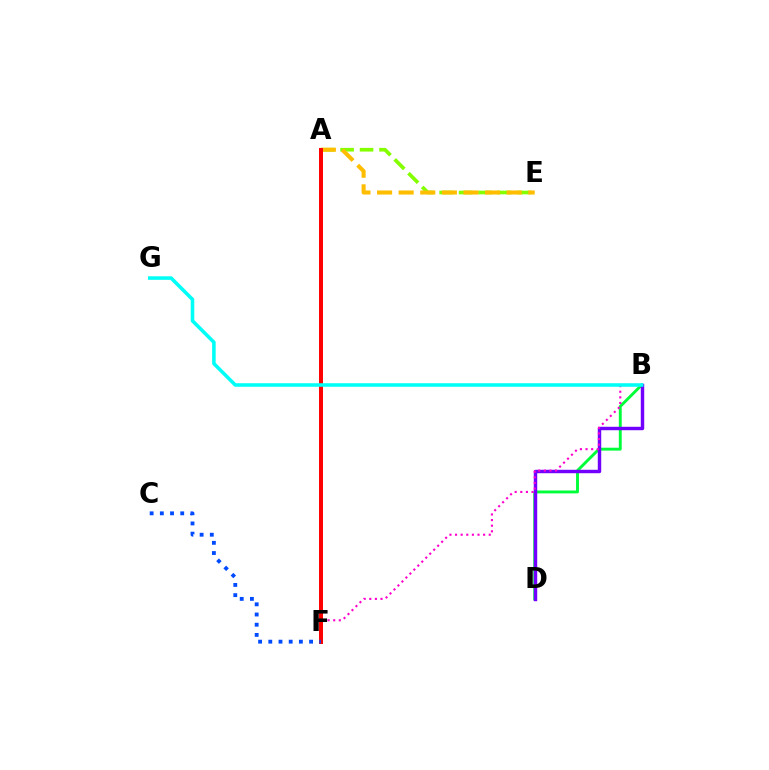{('B', 'D'): [{'color': '#00ff39', 'line_style': 'solid', 'thickness': 2.09}, {'color': '#7200ff', 'line_style': 'solid', 'thickness': 2.47}], ('A', 'E'): [{'color': '#84ff00', 'line_style': 'dashed', 'thickness': 2.64}, {'color': '#ffbd00', 'line_style': 'dashed', 'thickness': 2.94}], ('B', 'F'): [{'color': '#ff00cf', 'line_style': 'dotted', 'thickness': 1.53}], ('A', 'F'): [{'color': '#ff0000', 'line_style': 'solid', 'thickness': 2.86}], ('C', 'F'): [{'color': '#004bff', 'line_style': 'dotted', 'thickness': 2.77}], ('B', 'G'): [{'color': '#00fff6', 'line_style': 'solid', 'thickness': 2.56}]}